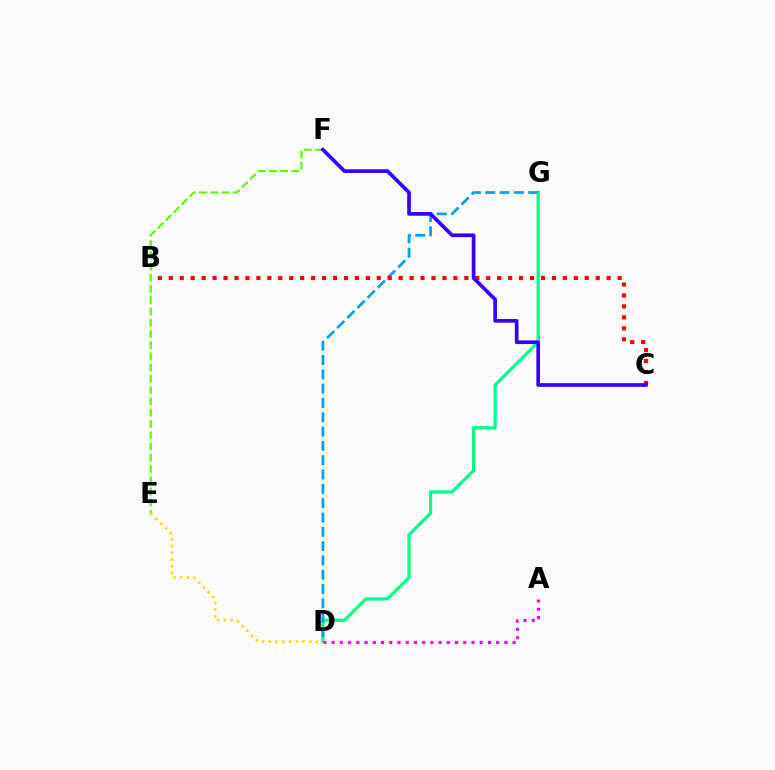{('D', 'G'): [{'color': '#00ff86', 'line_style': 'solid', 'thickness': 2.32}, {'color': '#009eff', 'line_style': 'dashed', 'thickness': 1.94}], ('D', 'E'): [{'color': '#ffd500', 'line_style': 'dotted', 'thickness': 1.83}], ('E', 'F'): [{'color': '#4fff00', 'line_style': 'dashed', 'thickness': 1.53}], ('B', 'C'): [{'color': '#ff0000', 'line_style': 'dotted', 'thickness': 2.97}], ('A', 'D'): [{'color': '#ff00ed', 'line_style': 'dotted', 'thickness': 2.23}], ('C', 'F'): [{'color': '#3700ff', 'line_style': 'solid', 'thickness': 2.66}]}